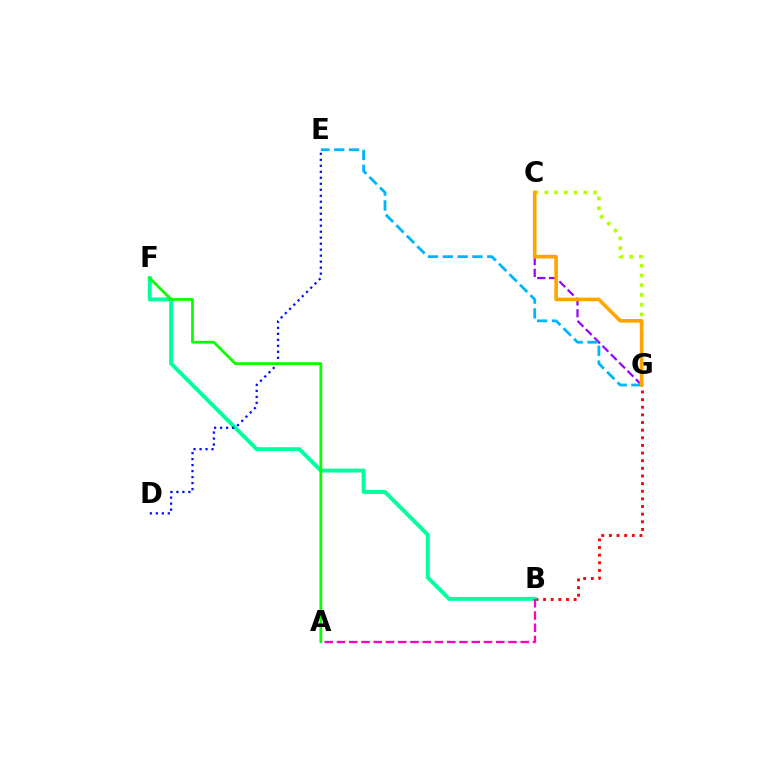{('B', 'G'): [{'color': '#ff0000', 'line_style': 'dotted', 'thickness': 2.07}], ('B', 'F'): [{'color': '#00ff9d', 'line_style': 'solid', 'thickness': 2.83}], ('C', 'G'): [{'color': '#9b00ff', 'line_style': 'dashed', 'thickness': 1.6}, {'color': '#b3ff00', 'line_style': 'dotted', 'thickness': 2.65}, {'color': '#ffa500', 'line_style': 'solid', 'thickness': 2.61}], ('A', 'B'): [{'color': '#ff00bd', 'line_style': 'dashed', 'thickness': 1.66}], ('E', 'G'): [{'color': '#00b5ff', 'line_style': 'dashed', 'thickness': 2.01}], ('D', 'E'): [{'color': '#0010ff', 'line_style': 'dotted', 'thickness': 1.63}], ('A', 'F'): [{'color': '#08ff00', 'line_style': 'solid', 'thickness': 1.98}]}